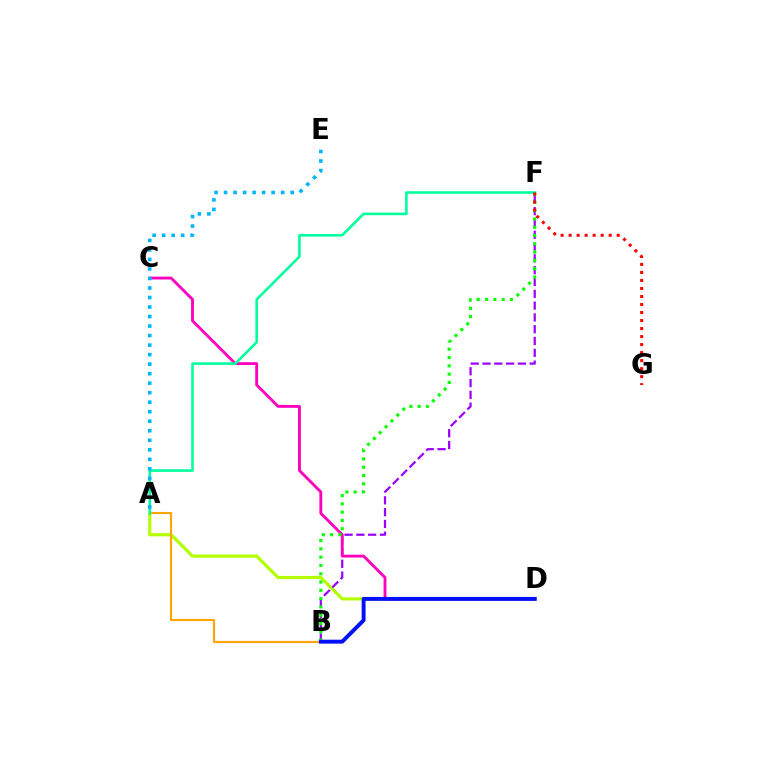{('A', 'D'): [{'color': '#b3ff00', 'line_style': 'solid', 'thickness': 2.28}], ('B', 'F'): [{'color': '#9b00ff', 'line_style': 'dashed', 'thickness': 1.6}, {'color': '#08ff00', 'line_style': 'dotted', 'thickness': 2.25}], ('C', 'D'): [{'color': '#ff00bd', 'line_style': 'solid', 'thickness': 2.06}], ('A', 'B'): [{'color': '#ffa500', 'line_style': 'solid', 'thickness': 1.53}], ('A', 'F'): [{'color': '#00ff9d', 'line_style': 'solid', 'thickness': 1.86}], ('B', 'D'): [{'color': '#0010ff', 'line_style': 'solid', 'thickness': 2.82}], ('A', 'E'): [{'color': '#00b5ff', 'line_style': 'dotted', 'thickness': 2.59}], ('F', 'G'): [{'color': '#ff0000', 'line_style': 'dotted', 'thickness': 2.18}]}